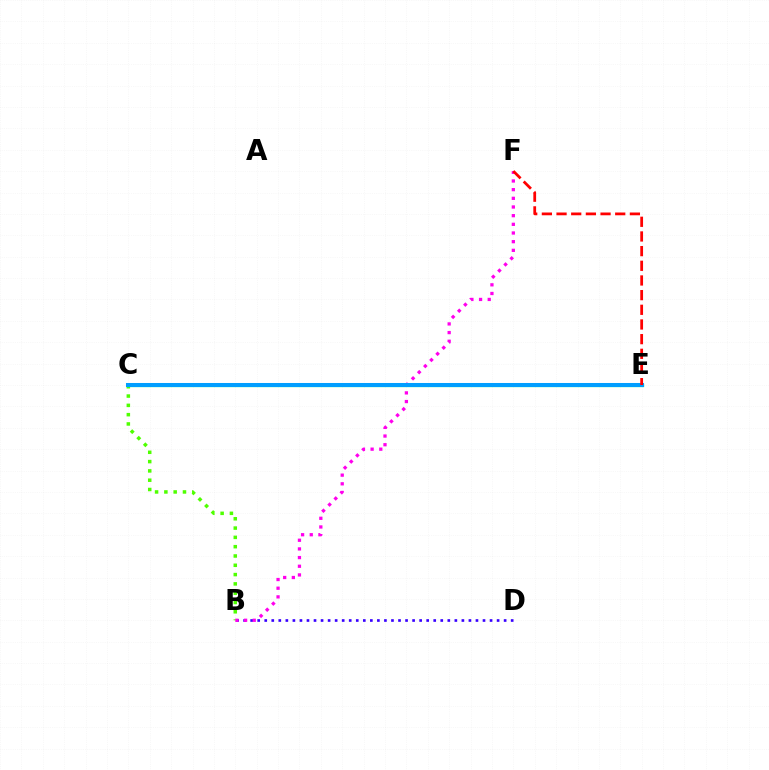{('B', 'D'): [{'color': '#3700ff', 'line_style': 'dotted', 'thickness': 1.91}], ('B', 'C'): [{'color': '#4fff00', 'line_style': 'dotted', 'thickness': 2.53}], ('B', 'F'): [{'color': '#ff00ed', 'line_style': 'dotted', 'thickness': 2.36}], ('C', 'E'): [{'color': '#00ff86', 'line_style': 'solid', 'thickness': 2.37}, {'color': '#ffd500', 'line_style': 'solid', 'thickness': 2.74}, {'color': '#009eff', 'line_style': 'solid', 'thickness': 2.9}], ('E', 'F'): [{'color': '#ff0000', 'line_style': 'dashed', 'thickness': 1.99}]}